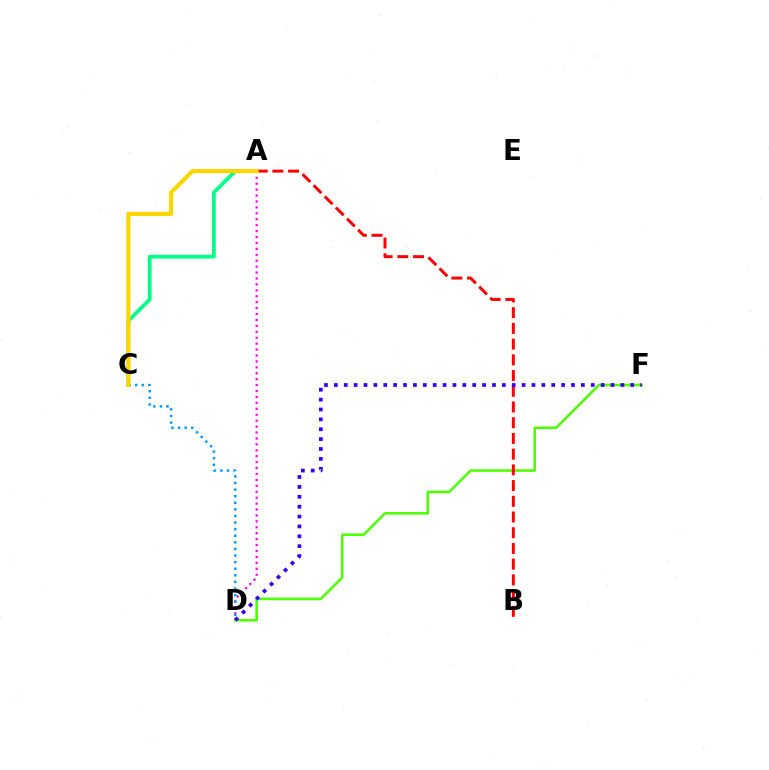{('A', 'D'): [{'color': '#ff00ed', 'line_style': 'dotted', 'thickness': 1.61}], ('D', 'F'): [{'color': '#4fff00', 'line_style': 'solid', 'thickness': 1.85}, {'color': '#3700ff', 'line_style': 'dotted', 'thickness': 2.68}], ('A', 'C'): [{'color': '#00ff86', 'line_style': 'solid', 'thickness': 2.7}, {'color': '#ffd500', 'line_style': 'solid', 'thickness': 2.98}], ('A', 'B'): [{'color': '#ff0000', 'line_style': 'dashed', 'thickness': 2.14}], ('C', 'D'): [{'color': '#009eff', 'line_style': 'dotted', 'thickness': 1.79}]}